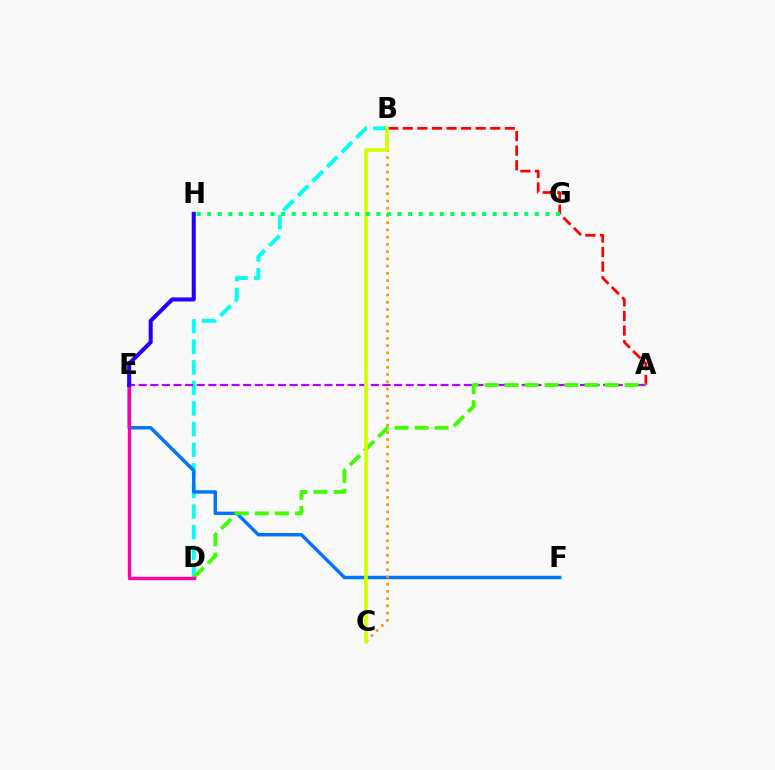{('B', 'D'): [{'color': '#00fff6', 'line_style': 'dashed', 'thickness': 2.8}], ('A', 'B'): [{'color': '#ff0000', 'line_style': 'dashed', 'thickness': 1.98}], ('E', 'F'): [{'color': '#0074ff', 'line_style': 'solid', 'thickness': 2.47}], ('B', 'C'): [{'color': '#ff9400', 'line_style': 'dotted', 'thickness': 1.96}, {'color': '#d1ff00', 'line_style': 'solid', 'thickness': 2.61}], ('A', 'E'): [{'color': '#b900ff', 'line_style': 'dashed', 'thickness': 1.58}], ('A', 'D'): [{'color': '#3dff00', 'line_style': 'dashed', 'thickness': 2.72}], ('D', 'E'): [{'color': '#ff00ac', 'line_style': 'solid', 'thickness': 2.4}], ('E', 'H'): [{'color': '#2500ff', 'line_style': 'solid', 'thickness': 2.91}], ('G', 'H'): [{'color': '#00ff5c', 'line_style': 'dotted', 'thickness': 2.87}]}